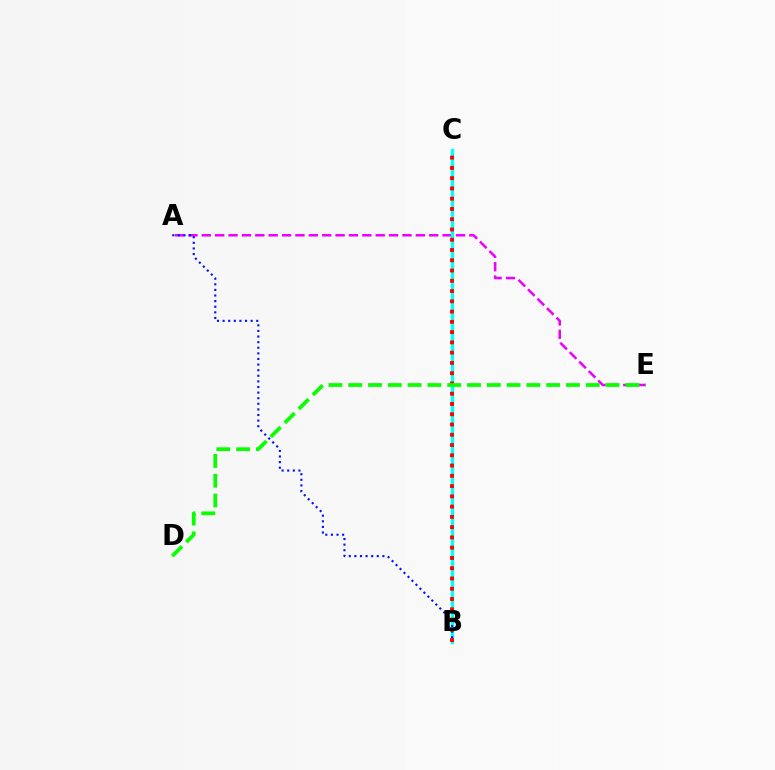{('B', 'C'): [{'color': '#fcf500', 'line_style': 'solid', 'thickness': 2.05}, {'color': '#00fff6', 'line_style': 'solid', 'thickness': 2.41}, {'color': '#ff0000', 'line_style': 'dotted', 'thickness': 2.79}], ('A', 'E'): [{'color': '#ee00ff', 'line_style': 'dashed', 'thickness': 1.82}], ('A', 'B'): [{'color': '#0010ff', 'line_style': 'dotted', 'thickness': 1.52}], ('D', 'E'): [{'color': '#08ff00', 'line_style': 'dashed', 'thickness': 2.69}]}